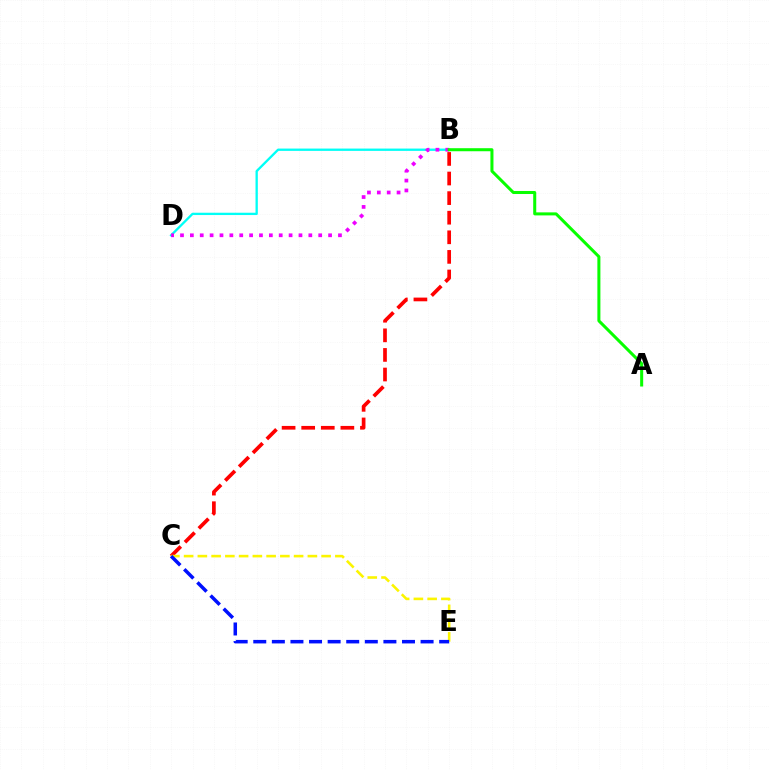{('B', 'D'): [{'color': '#00fff6', 'line_style': 'solid', 'thickness': 1.67}, {'color': '#ee00ff', 'line_style': 'dotted', 'thickness': 2.68}], ('B', 'C'): [{'color': '#ff0000', 'line_style': 'dashed', 'thickness': 2.66}], ('C', 'E'): [{'color': '#fcf500', 'line_style': 'dashed', 'thickness': 1.87}, {'color': '#0010ff', 'line_style': 'dashed', 'thickness': 2.53}], ('A', 'B'): [{'color': '#08ff00', 'line_style': 'solid', 'thickness': 2.18}]}